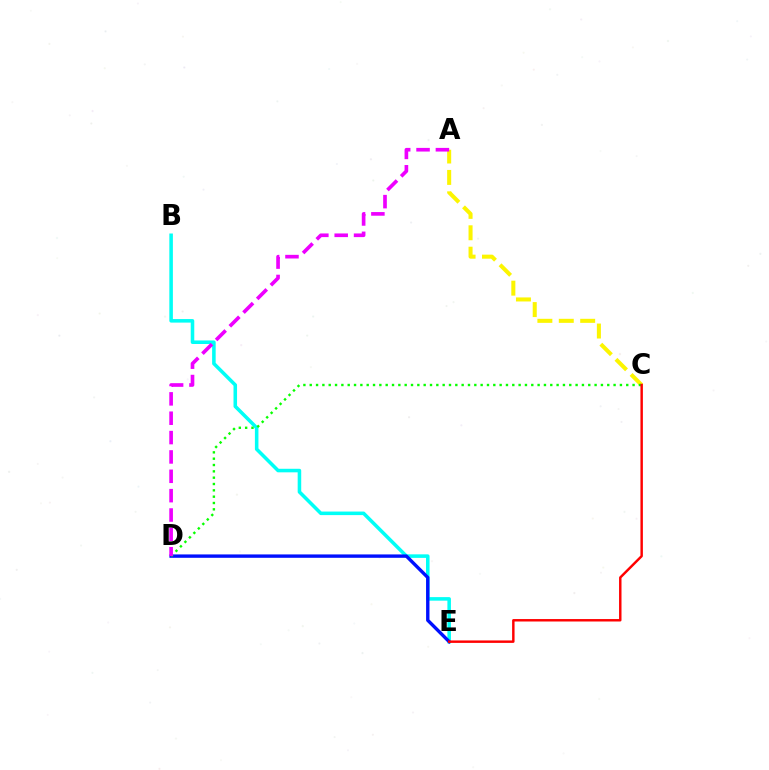{('B', 'E'): [{'color': '#00fff6', 'line_style': 'solid', 'thickness': 2.55}], ('A', 'C'): [{'color': '#fcf500', 'line_style': 'dashed', 'thickness': 2.91}], ('D', 'E'): [{'color': '#0010ff', 'line_style': 'solid', 'thickness': 2.43}], ('C', 'D'): [{'color': '#08ff00', 'line_style': 'dotted', 'thickness': 1.72}], ('C', 'E'): [{'color': '#ff0000', 'line_style': 'solid', 'thickness': 1.76}], ('A', 'D'): [{'color': '#ee00ff', 'line_style': 'dashed', 'thickness': 2.63}]}